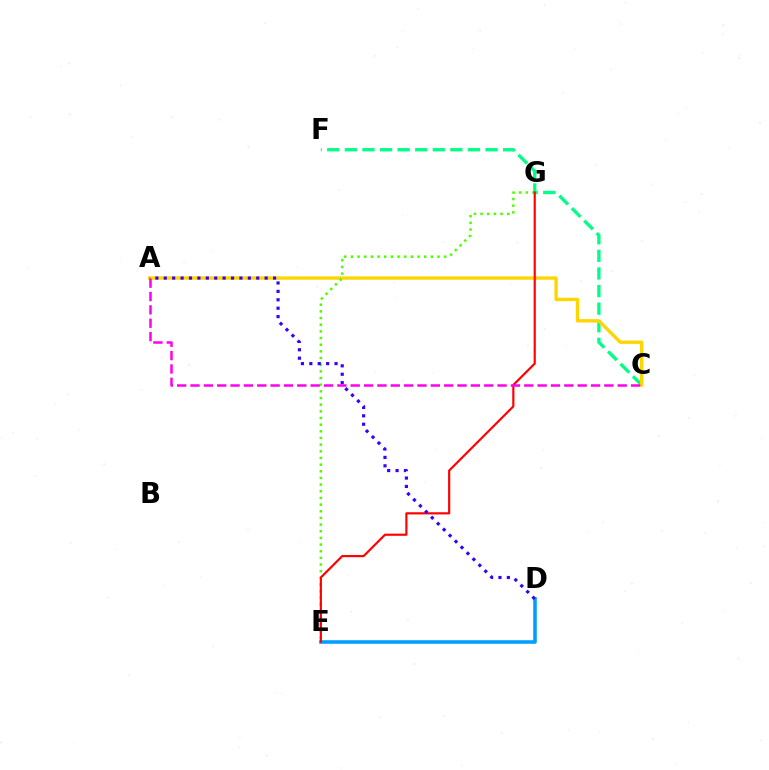{('C', 'F'): [{'color': '#00ff86', 'line_style': 'dashed', 'thickness': 2.39}], ('A', 'C'): [{'color': '#ffd500', 'line_style': 'solid', 'thickness': 2.41}, {'color': '#ff00ed', 'line_style': 'dashed', 'thickness': 1.81}], ('D', 'E'): [{'color': '#009eff', 'line_style': 'solid', 'thickness': 2.56}], ('E', 'G'): [{'color': '#4fff00', 'line_style': 'dotted', 'thickness': 1.81}, {'color': '#ff0000', 'line_style': 'solid', 'thickness': 1.56}], ('A', 'D'): [{'color': '#3700ff', 'line_style': 'dotted', 'thickness': 2.28}]}